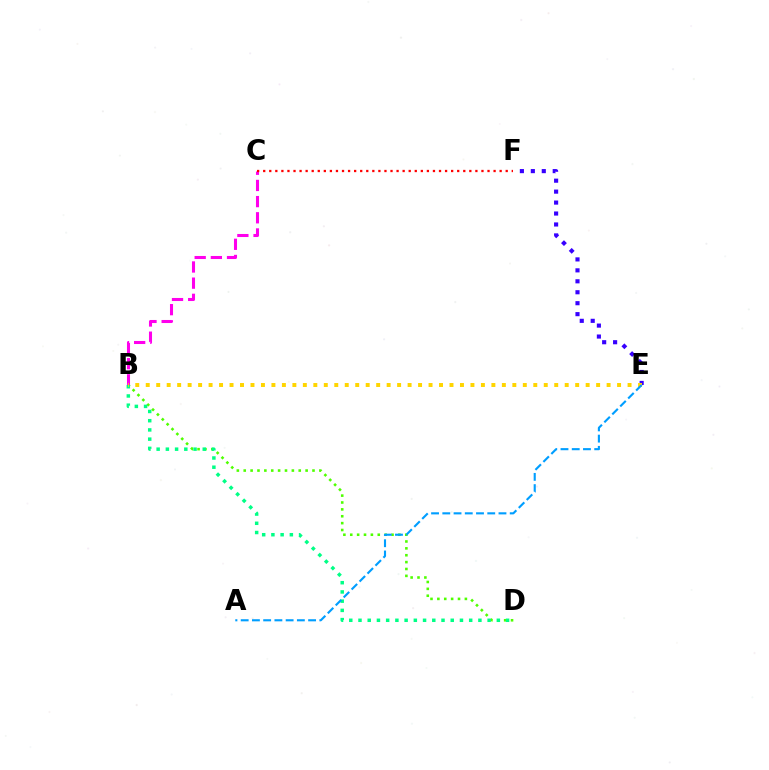{('B', 'D'): [{'color': '#4fff00', 'line_style': 'dotted', 'thickness': 1.87}, {'color': '#00ff86', 'line_style': 'dotted', 'thickness': 2.51}], ('B', 'C'): [{'color': '#ff00ed', 'line_style': 'dashed', 'thickness': 2.2}], ('E', 'F'): [{'color': '#3700ff', 'line_style': 'dotted', 'thickness': 2.97}], ('B', 'E'): [{'color': '#ffd500', 'line_style': 'dotted', 'thickness': 2.85}], ('A', 'E'): [{'color': '#009eff', 'line_style': 'dashed', 'thickness': 1.53}], ('C', 'F'): [{'color': '#ff0000', 'line_style': 'dotted', 'thickness': 1.65}]}